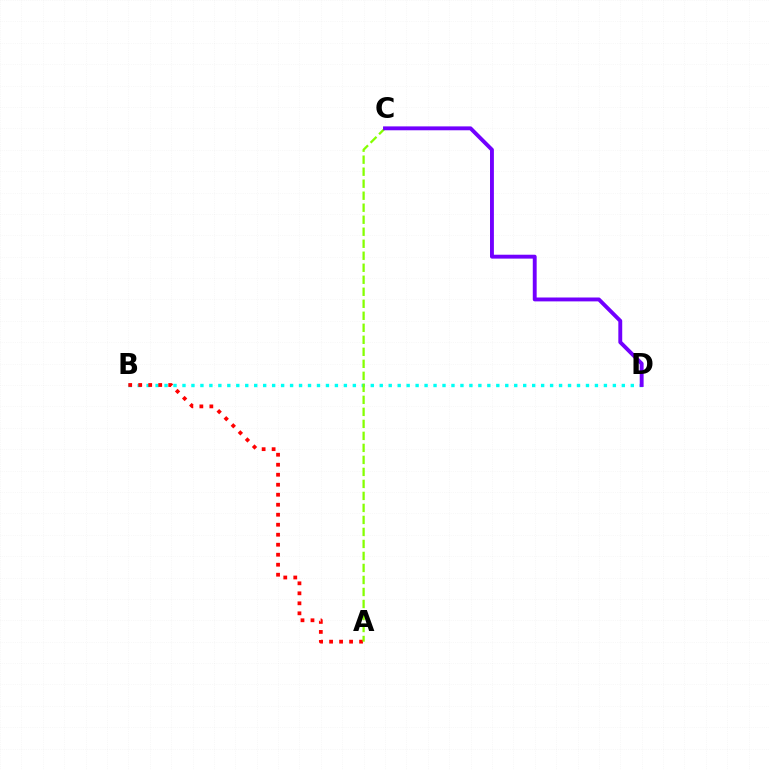{('B', 'D'): [{'color': '#00fff6', 'line_style': 'dotted', 'thickness': 2.44}], ('A', 'B'): [{'color': '#ff0000', 'line_style': 'dotted', 'thickness': 2.72}], ('A', 'C'): [{'color': '#84ff00', 'line_style': 'dashed', 'thickness': 1.63}], ('C', 'D'): [{'color': '#7200ff', 'line_style': 'solid', 'thickness': 2.8}]}